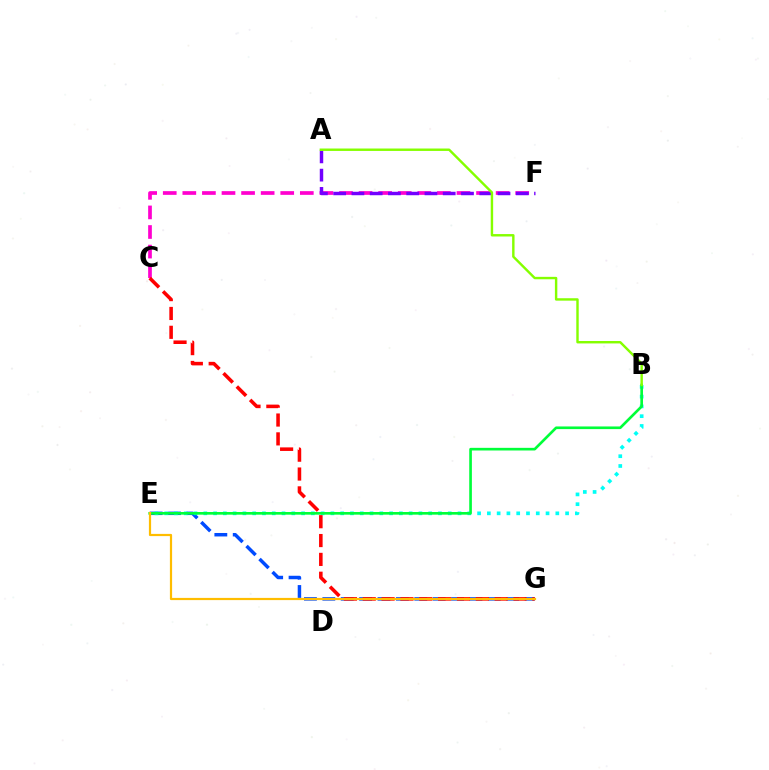{('C', 'F'): [{'color': '#ff00cf', 'line_style': 'dashed', 'thickness': 2.66}], ('E', 'G'): [{'color': '#004bff', 'line_style': 'dashed', 'thickness': 2.5}, {'color': '#ffbd00', 'line_style': 'solid', 'thickness': 1.59}], ('B', 'E'): [{'color': '#00fff6', 'line_style': 'dotted', 'thickness': 2.66}, {'color': '#00ff39', 'line_style': 'solid', 'thickness': 1.91}], ('A', 'F'): [{'color': '#7200ff', 'line_style': 'dashed', 'thickness': 2.48}], ('C', 'G'): [{'color': '#ff0000', 'line_style': 'dashed', 'thickness': 2.56}], ('A', 'B'): [{'color': '#84ff00', 'line_style': 'solid', 'thickness': 1.74}]}